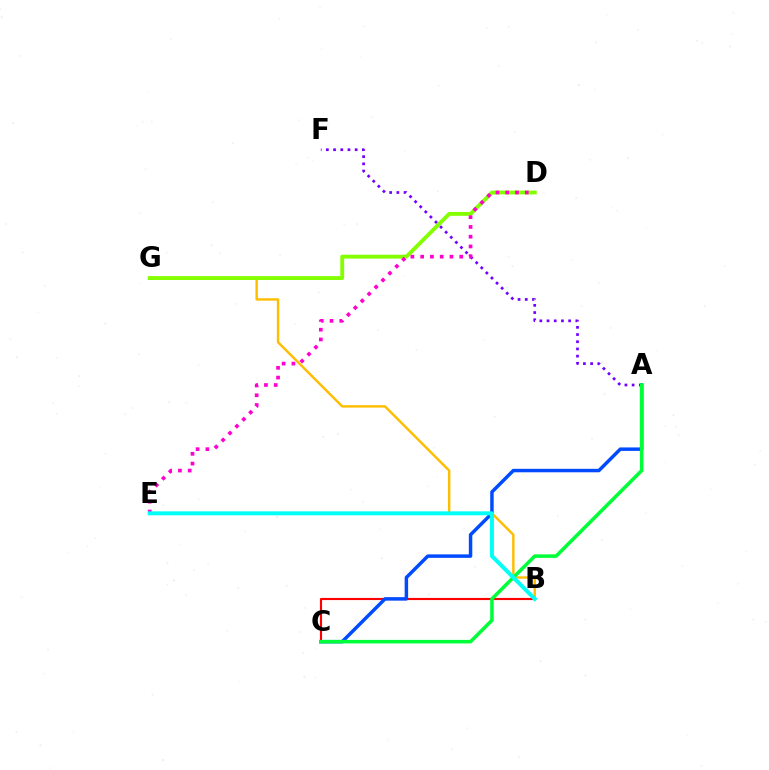{('B', 'G'): [{'color': '#ffbd00', 'line_style': 'solid', 'thickness': 1.75}], ('D', 'G'): [{'color': '#84ff00', 'line_style': 'solid', 'thickness': 2.78}], ('A', 'F'): [{'color': '#7200ff', 'line_style': 'dotted', 'thickness': 1.96}], ('B', 'C'): [{'color': '#ff0000', 'line_style': 'solid', 'thickness': 1.55}], ('A', 'C'): [{'color': '#004bff', 'line_style': 'solid', 'thickness': 2.5}, {'color': '#00ff39', 'line_style': 'solid', 'thickness': 2.55}], ('D', 'E'): [{'color': '#ff00cf', 'line_style': 'dotted', 'thickness': 2.65}], ('B', 'E'): [{'color': '#00fff6', 'line_style': 'solid', 'thickness': 2.86}]}